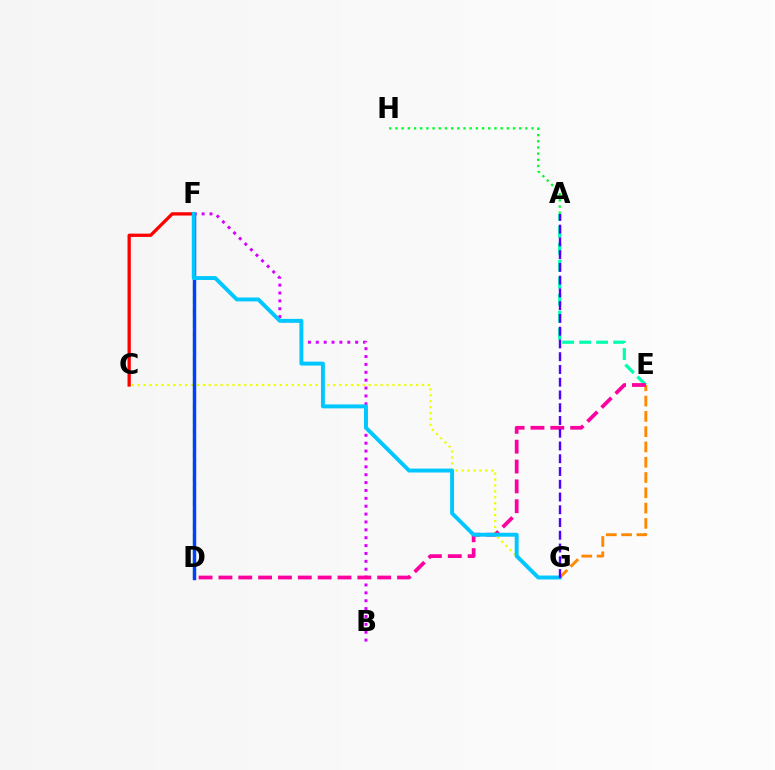{('C', 'G'): [{'color': '#eeff00', 'line_style': 'dotted', 'thickness': 1.61}], ('A', 'E'): [{'color': '#00ffaf', 'line_style': 'dashed', 'thickness': 2.31}], ('D', 'F'): [{'color': '#66ff00', 'line_style': 'dashed', 'thickness': 1.62}, {'color': '#003fff', 'line_style': 'solid', 'thickness': 2.48}], ('B', 'F'): [{'color': '#d600ff', 'line_style': 'dotted', 'thickness': 2.14}], ('E', 'G'): [{'color': '#ff8800', 'line_style': 'dashed', 'thickness': 2.08}], ('D', 'E'): [{'color': '#ff00a0', 'line_style': 'dashed', 'thickness': 2.7}], ('C', 'F'): [{'color': '#ff0000', 'line_style': 'solid', 'thickness': 2.37}], ('F', 'G'): [{'color': '#00c7ff', 'line_style': 'solid', 'thickness': 2.82}], ('A', 'H'): [{'color': '#00ff27', 'line_style': 'dotted', 'thickness': 1.68}], ('A', 'G'): [{'color': '#4f00ff', 'line_style': 'dashed', 'thickness': 1.73}]}